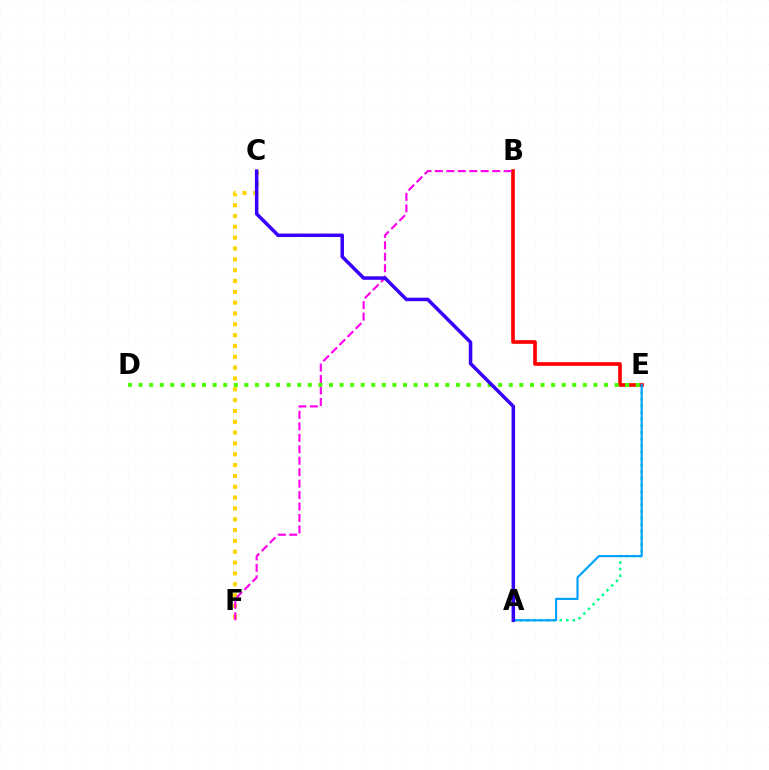{('A', 'E'): [{'color': '#00ff86', 'line_style': 'dotted', 'thickness': 1.79}, {'color': '#009eff', 'line_style': 'solid', 'thickness': 1.54}], ('B', 'E'): [{'color': '#ff0000', 'line_style': 'solid', 'thickness': 2.63}], ('C', 'F'): [{'color': '#ffd500', 'line_style': 'dotted', 'thickness': 2.94}], ('B', 'F'): [{'color': '#ff00ed', 'line_style': 'dashed', 'thickness': 1.56}], ('D', 'E'): [{'color': '#4fff00', 'line_style': 'dotted', 'thickness': 2.87}], ('A', 'C'): [{'color': '#3700ff', 'line_style': 'solid', 'thickness': 2.53}]}